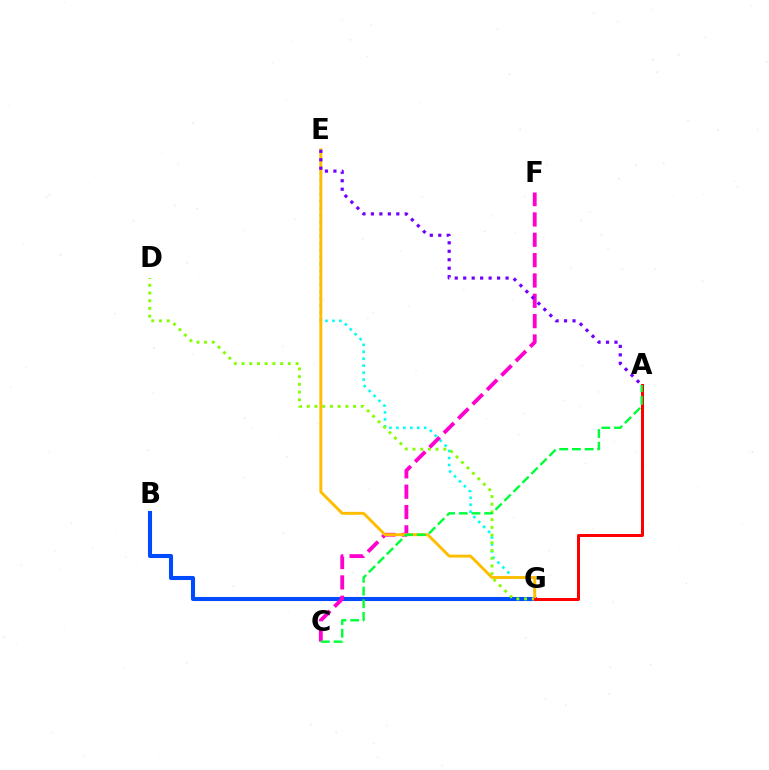{('E', 'G'): [{'color': '#00fff6', 'line_style': 'dotted', 'thickness': 1.89}, {'color': '#ffbd00', 'line_style': 'solid', 'thickness': 2.1}], ('B', 'G'): [{'color': '#004bff', 'line_style': 'solid', 'thickness': 2.93}], ('D', 'G'): [{'color': '#84ff00', 'line_style': 'dotted', 'thickness': 2.1}], ('C', 'F'): [{'color': '#ff00cf', 'line_style': 'dashed', 'thickness': 2.76}], ('A', 'G'): [{'color': '#ff0000', 'line_style': 'solid', 'thickness': 2.16}], ('A', 'E'): [{'color': '#7200ff', 'line_style': 'dotted', 'thickness': 2.3}], ('A', 'C'): [{'color': '#00ff39', 'line_style': 'dashed', 'thickness': 1.73}]}